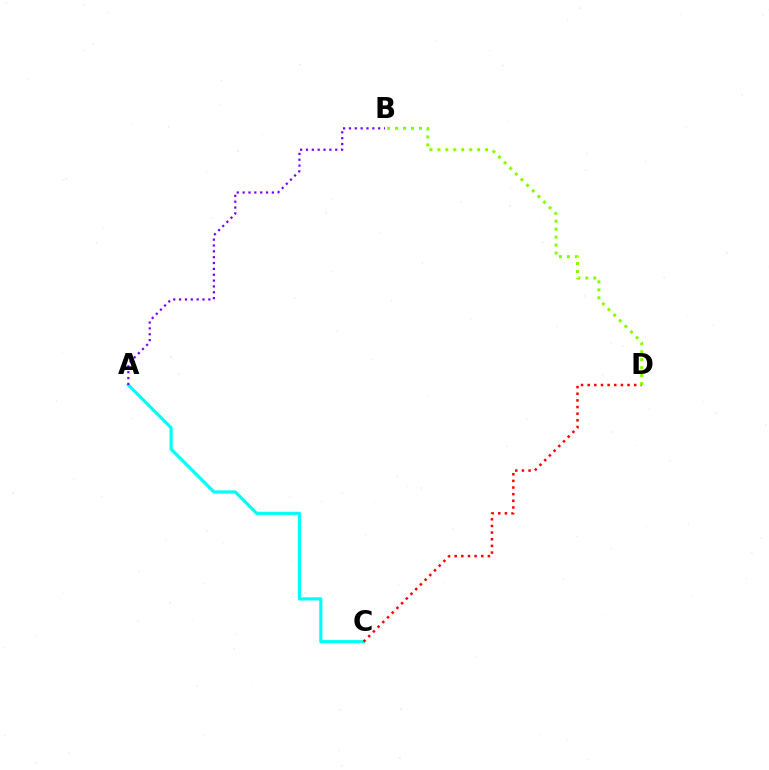{('A', 'C'): [{'color': '#00fff6', 'line_style': 'solid', 'thickness': 2.28}], ('C', 'D'): [{'color': '#ff0000', 'line_style': 'dotted', 'thickness': 1.81}], ('A', 'B'): [{'color': '#7200ff', 'line_style': 'dotted', 'thickness': 1.59}], ('B', 'D'): [{'color': '#84ff00', 'line_style': 'dotted', 'thickness': 2.16}]}